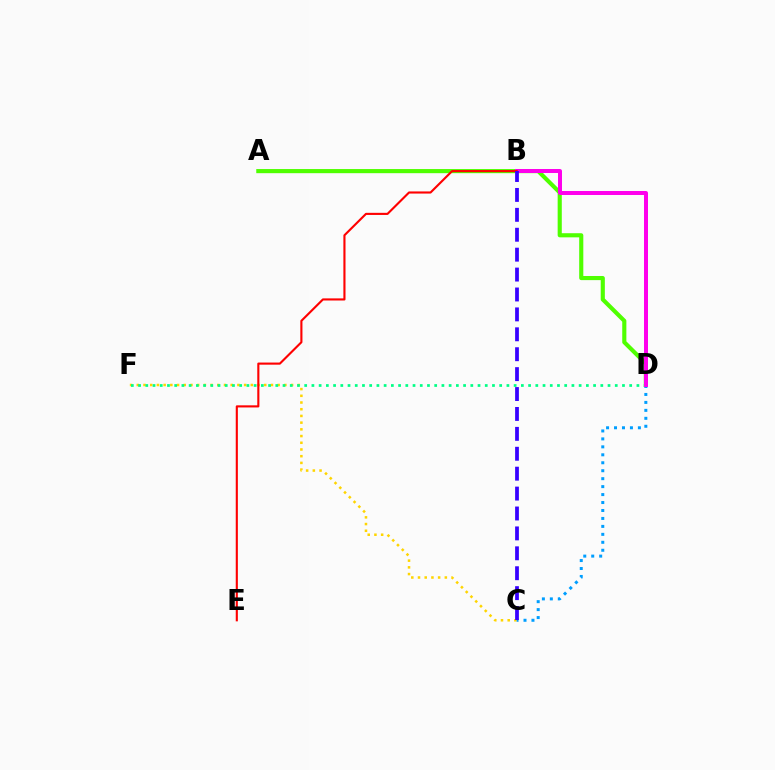{('C', 'F'): [{'color': '#ffd500', 'line_style': 'dotted', 'thickness': 1.82}], ('A', 'D'): [{'color': '#4fff00', 'line_style': 'solid', 'thickness': 2.97}], ('D', 'F'): [{'color': '#00ff86', 'line_style': 'dotted', 'thickness': 1.96}], ('C', 'D'): [{'color': '#009eff', 'line_style': 'dotted', 'thickness': 2.16}], ('B', 'D'): [{'color': '#ff00ed', 'line_style': 'solid', 'thickness': 2.87}], ('B', 'E'): [{'color': '#ff0000', 'line_style': 'solid', 'thickness': 1.53}], ('B', 'C'): [{'color': '#3700ff', 'line_style': 'dashed', 'thickness': 2.7}]}